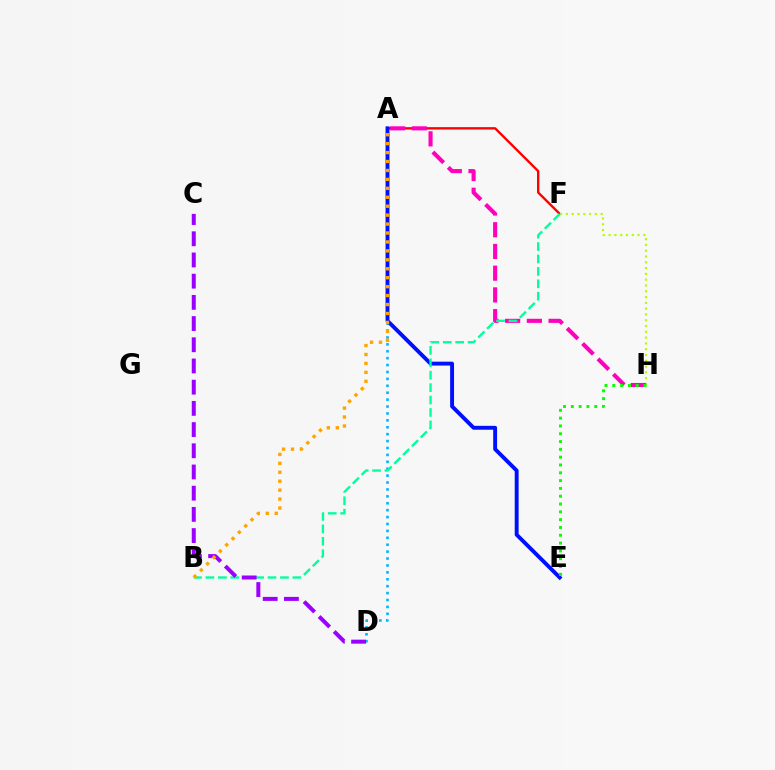{('A', 'F'): [{'color': '#ff0000', 'line_style': 'solid', 'thickness': 1.71}], ('F', 'H'): [{'color': '#b3ff00', 'line_style': 'dotted', 'thickness': 1.57}], ('A', 'H'): [{'color': '#ff00bd', 'line_style': 'dashed', 'thickness': 2.95}], ('A', 'D'): [{'color': '#00b5ff', 'line_style': 'dotted', 'thickness': 1.88}], ('A', 'E'): [{'color': '#0010ff', 'line_style': 'solid', 'thickness': 2.8}], ('B', 'F'): [{'color': '#00ff9d', 'line_style': 'dashed', 'thickness': 1.69}], ('E', 'H'): [{'color': '#08ff00', 'line_style': 'dotted', 'thickness': 2.12}], ('C', 'D'): [{'color': '#9b00ff', 'line_style': 'dashed', 'thickness': 2.88}], ('A', 'B'): [{'color': '#ffa500', 'line_style': 'dotted', 'thickness': 2.43}]}